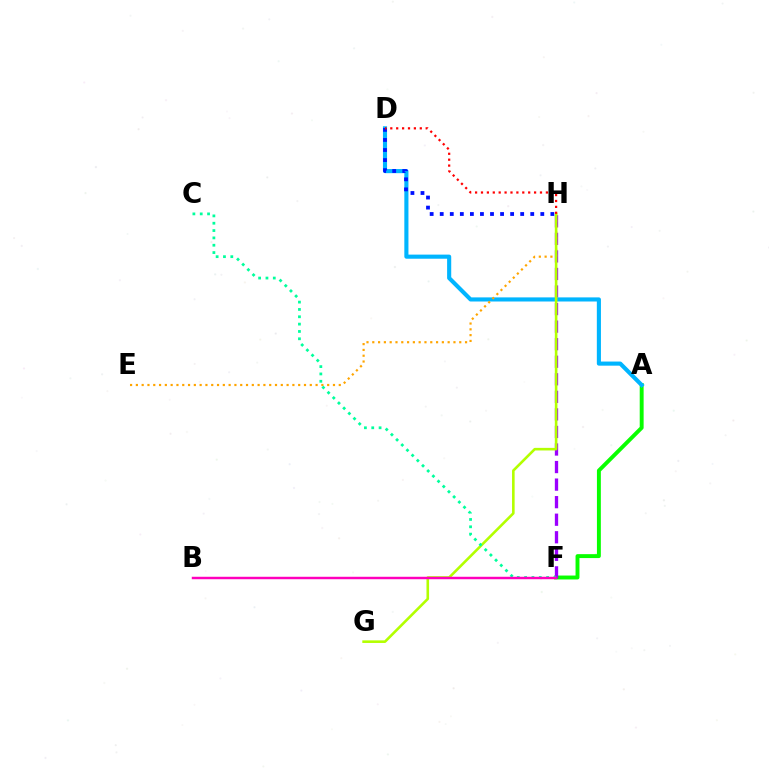{('A', 'F'): [{'color': '#08ff00', 'line_style': 'solid', 'thickness': 2.82}], ('F', 'H'): [{'color': '#9b00ff', 'line_style': 'dashed', 'thickness': 2.38}], ('A', 'D'): [{'color': '#00b5ff', 'line_style': 'solid', 'thickness': 2.96}], ('E', 'H'): [{'color': '#ffa500', 'line_style': 'dotted', 'thickness': 1.58}], ('G', 'H'): [{'color': '#b3ff00', 'line_style': 'solid', 'thickness': 1.87}], ('D', 'H'): [{'color': '#0010ff', 'line_style': 'dotted', 'thickness': 2.73}, {'color': '#ff0000', 'line_style': 'dotted', 'thickness': 1.6}], ('C', 'F'): [{'color': '#00ff9d', 'line_style': 'dotted', 'thickness': 1.99}], ('B', 'F'): [{'color': '#ff00bd', 'line_style': 'solid', 'thickness': 1.77}]}